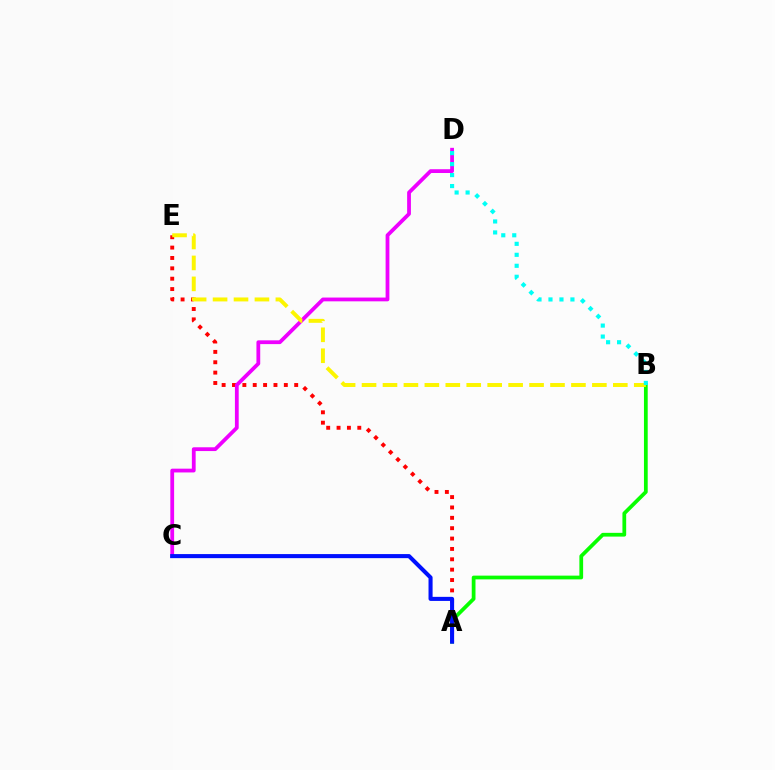{('A', 'E'): [{'color': '#ff0000', 'line_style': 'dotted', 'thickness': 2.82}], ('A', 'B'): [{'color': '#08ff00', 'line_style': 'solid', 'thickness': 2.7}], ('C', 'D'): [{'color': '#ee00ff', 'line_style': 'solid', 'thickness': 2.72}], ('A', 'C'): [{'color': '#0010ff', 'line_style': 'solid', 'thickness': 2.93}], ('B', 'E'): [{'color': '#fcf500', 'line_style': 'dashed', 'thickness': 2.84}], ('B', 'D'): [{'color': '#00fff6', 'line_style': 'dotted', 'thickness': 2.98}]}